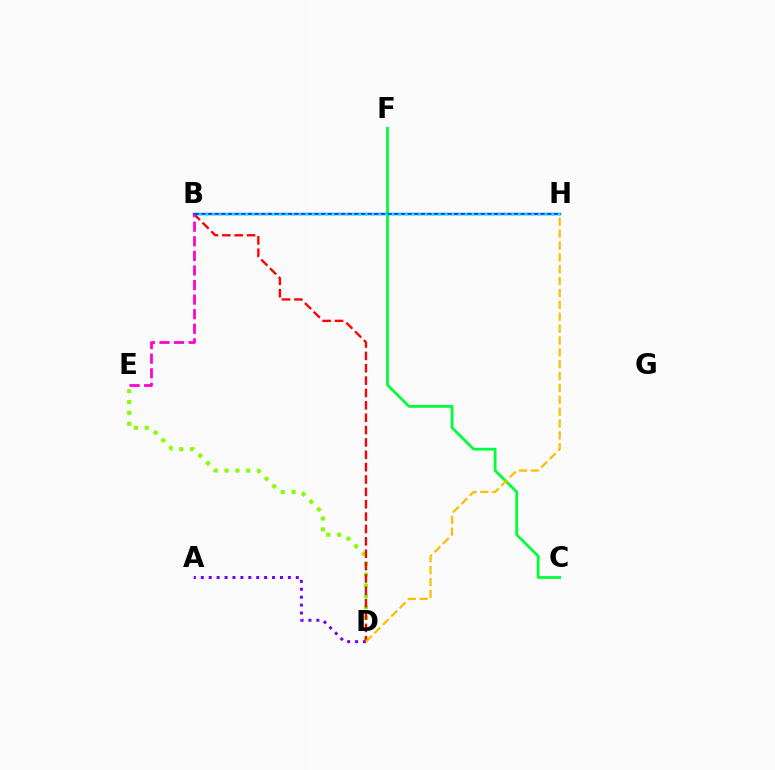{('D', 'E'): [{'color': '#84ff00', 'line_style': 'dotted', 'thickness': 2.94}], ('A', 'D'): [{'color': '#7200ff', 'line_style': 'dotted', 'thickness': 2.15}], ('C', 'F'): [{'color': '#00ff39', 'line_style': 'solid', 'thickness': 1.99}], ('B', 'D'): [{'color': '#ff0000', 'line_style': 'dashed', 'thickness': 1.68}], ('B', 'H'): [{'color': '#004bff', 'line_style': 'solid', 'thickness': 1.74}, {'color': '#00fff6', 'line_style': 'dotted', 'thickness': 1.81}], ('D', 'H'): [{'color': '#ffbd00', 'line_style': 'dashed', 'thickness': 1.61}], ('B', 'E'): [{'color': '#ff00cf', 'line_style': 'dashed', 'thickness': 1.98}]}